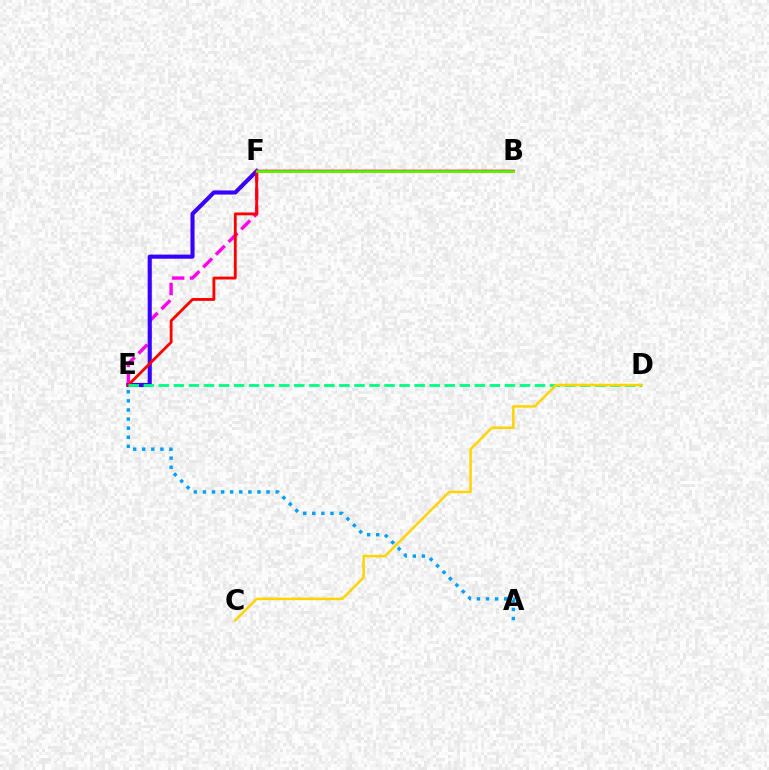{('E', 'F'): [{'color': '#ff00ed', 'line_style': 'dashed', 'thickness': 2.43}, {'color': '#3700ff', 'line_style': 'solid', 'thickness': 2.95}], ('A', 'E'): [{'color': '#009eff', 'line_style': 'dotted', 'thickness': 2.47}], ('B', 'E'): [{'color': '#ff0000', 'line_style': 'solid', 'thickness': 2.04}], ('B', 'F'): [{'color': '#4fff00', 'line_style': 'solid', 'thickness': 1.86}], ('D', 'E'): [{'color': '#00ff86', 'line_style': 'dashed', 'thickness': 2.04}], ('C', 'D'): [{'color': '#ffd500', 'line_style': 'solid', 'thickness': 1.83}]}